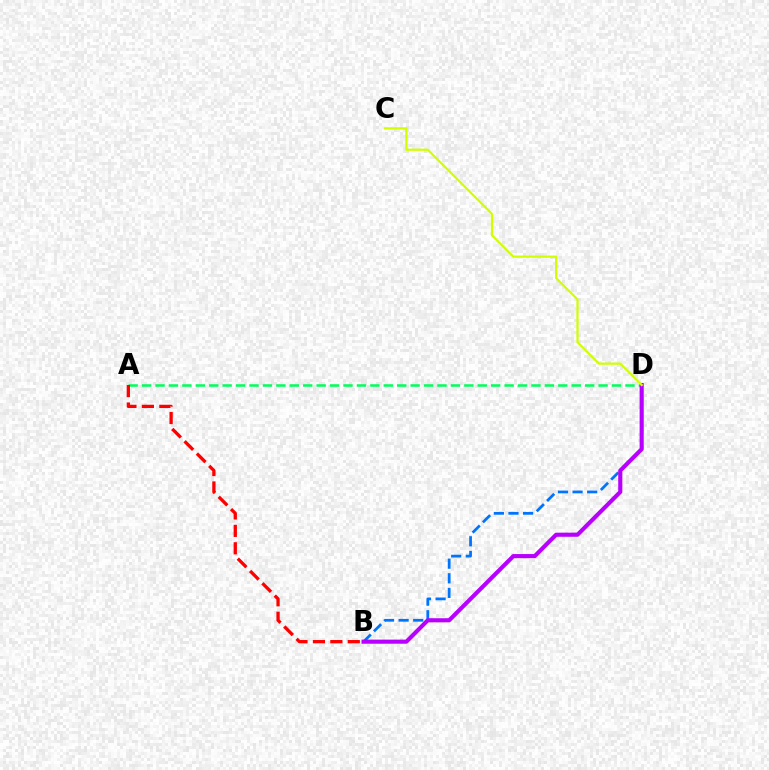{('B', 'D'): [{'color': '#0074ff', 'line_style': 'dashed', 'thickness': 1.98}, {'color': '#b900ff', 'line_style': 'solid', 'thickness': 2.96}], ('A', 'D'): [{'color': '#00ff5c', 'line_style': 'dashed', 'thickness': 1.82}], ('A', 'B'): [{'color': '#ff0000', 'line_style': 'dashed', 'thickness': 2.37}], ('C', 'D'): [{'color': '#d1ff00', 'line_style': 'solid', 'thickness': 1.6}]}